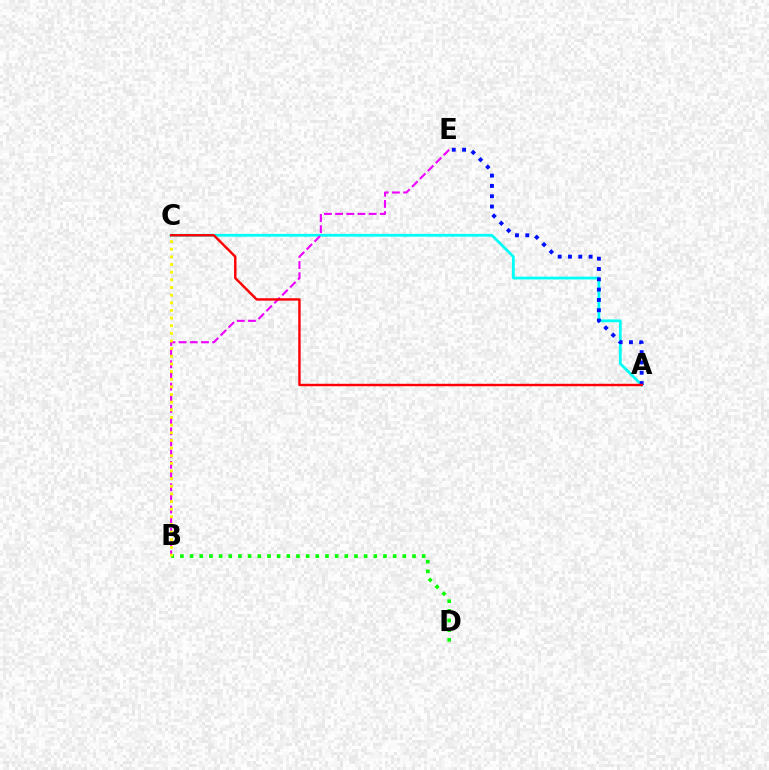{('A', 'C'): [{'color': '#00fff6', 'line_style': 'solid', 'thickness': 2.01}, {'color': '#ff0000', 'line_style': 'solid', 'thickness': 1.74}], ('B', 'D'): [{'color': '#08ff00', 'line_style': 'dotted', 'thickness': 2.63}], ('B', 'E'): [{'color': '#ee00ff', 'line_style': 'dashed', 'thickness': 1.52}], ('B', 'C'): [{'color': '#fcf500', 'line_style': 'dotted', 'thickness': 2.08}], ('A', 'E'): [{'color': '#0010ff', 'line_style': 'dotted', 'thickness': 2.8}]}